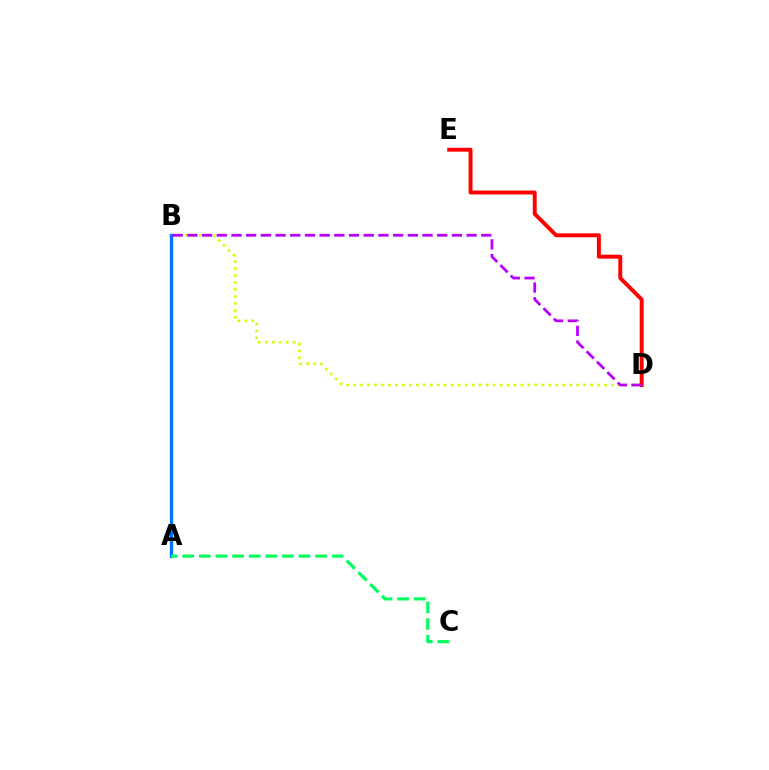{('B', 'D'): [{'color': '#d1ff00', 'line_style': 'dotted', 'thickness': 1.89}, {'color': '#b900ff', 'line_style': 'dashed', 'thickness': 2.0}], ('D', 'E'): [{'color': '#ff0000', 'line_style': 'solid', 'thickness': 2.82}], ('A', 'B'): [{'color': '#0074ff', 'line_style': 'solid', 'thickness': 2.38}], ('A', 'C'): [{'color': '#00ff5c', 'line_style': 'dashed', 'thickness': 2.26}]}